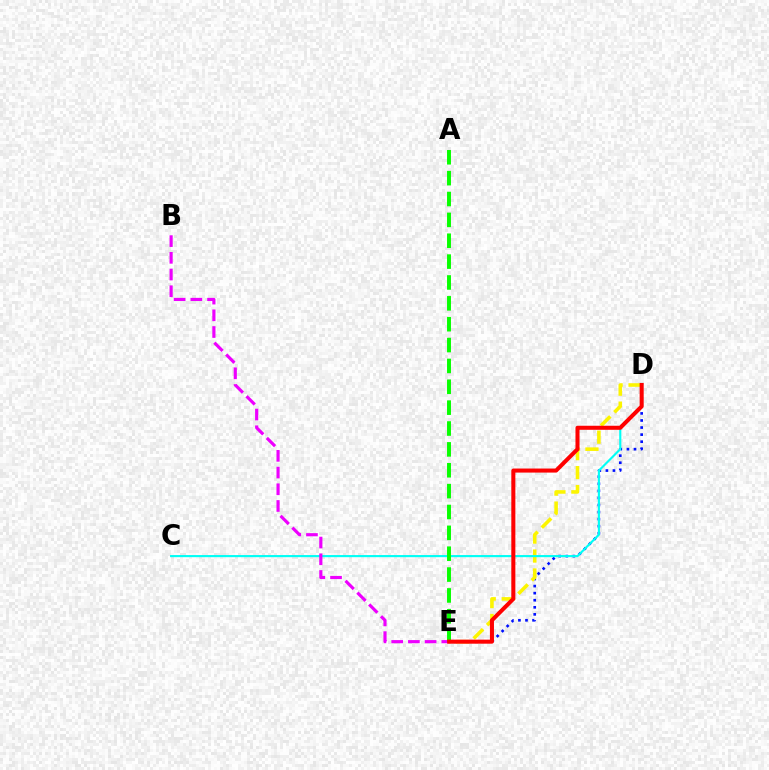{('D', 'E'): [{'color': '#0010ff', 'line_style': 'dotted', 'thickness': 1.92}, {'color': '#fcf500', 'line_style': 'dashed', 'thickness': 2.57}, {'color': '#ff0000', 'line_style': 'solid', 'thickness': 2.91}], ('C', 'D'): [{'color': '#00fff6', 'line_style': 'solid', 'thickness': 1.53}], ('B', 'E'): [{'color': '#ee00ff', 'line_style': 'dashed', 'thickness': 2.27}], ('A', 'E'): [{'color': '#08ff00', 'line_style': 'dashed', 'thickness': 2.83}]}